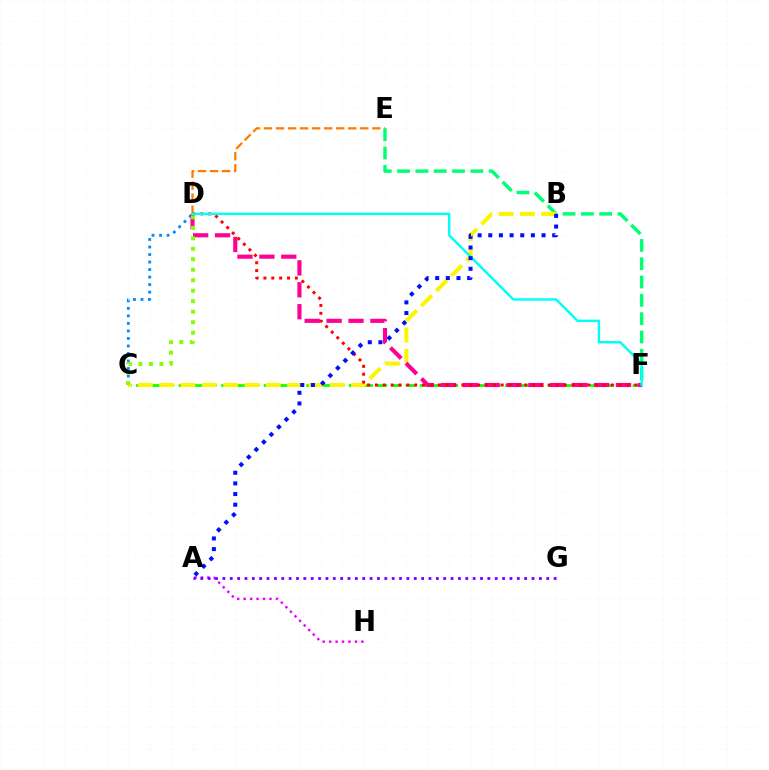{('D', 'E'): [{'color': '#ff7c00', 'line_style': 'dashed', 'thickness': 1.63}], ('C', 'D'): [{'color': '#008cff', 'line_style': 'dotted', 'thickness': 2.04}, {'color': '#84ff00', 'line_style': 'dotted', 'thickness': 2.85}], ('C', 'F'): [{'color': '#08ff00', 'line_style': 'dashed', 'thickness': 1.93}], ('E', 'F'): [{'color': '#00ff74', 'line_style': 'dashed', 'thickness': 2.49}], ('B', 'C'): [{'color': '#fcf500', 'line_style': 'dashed', 'thickness': 2.9}], ('A', 'H'): [{'color': '#ee00ff', 'line_style': 'dotted', 'thickness': 1.75}], ('D', 'F'): [{'color': '#ff0094', 'line_style': 'dashed', 'thickness': 2.98}, {'color': '#ff0000', 'line_style': 'dotted', 'thickness': 2.14}, {'color': '#00fff6', 'line_style': 'solid', 'thickness': 1.75}], ('A', 'G'): [{'color': '#7200ff', 'line_style': 'dotted', 'thickness': 2.0}], ('A', 'B'): [{'color': '#0010ff', 'line_style': 'dotted', 'thickness': 2.89}]}